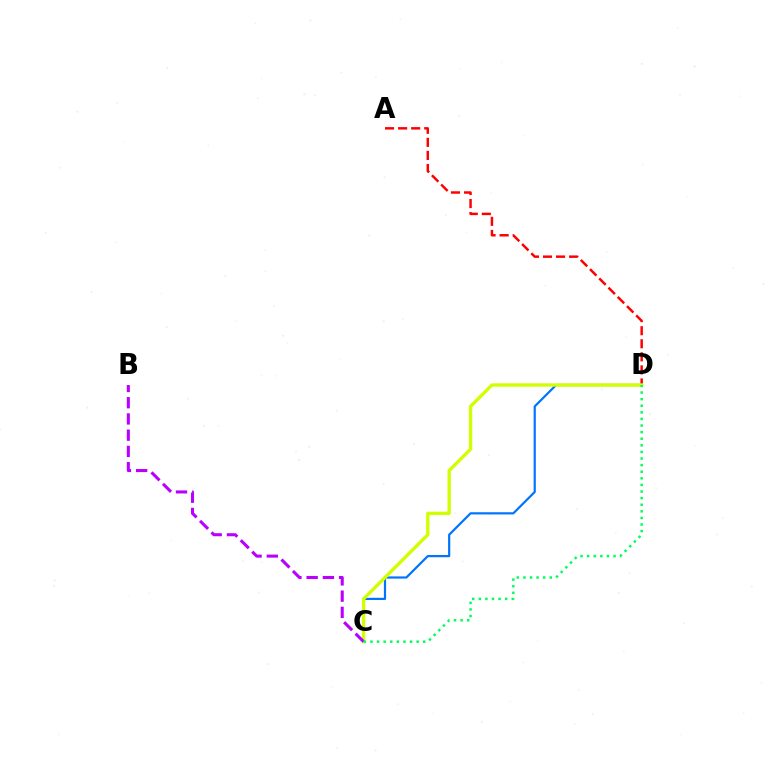{('A', 'D'): [{'color': '#ff0000', 'line_style': 'dashed', 'thickness': 1.77}], ('C', 'D'): [{'color': '#0074ff', 'line_style': 'solid', 'thickness': 1.58}, {'color': '#d1ff00', 'line_style': 'solid', 'thickness': 2.4}, {'color': '#00ff5c', 'line_style': 'dotted', 'thickness': 1.79}], ('B', 'C'): [{'color': '#b900ff', 'line_style': 'dashed', 'thickness': 2.21}]}